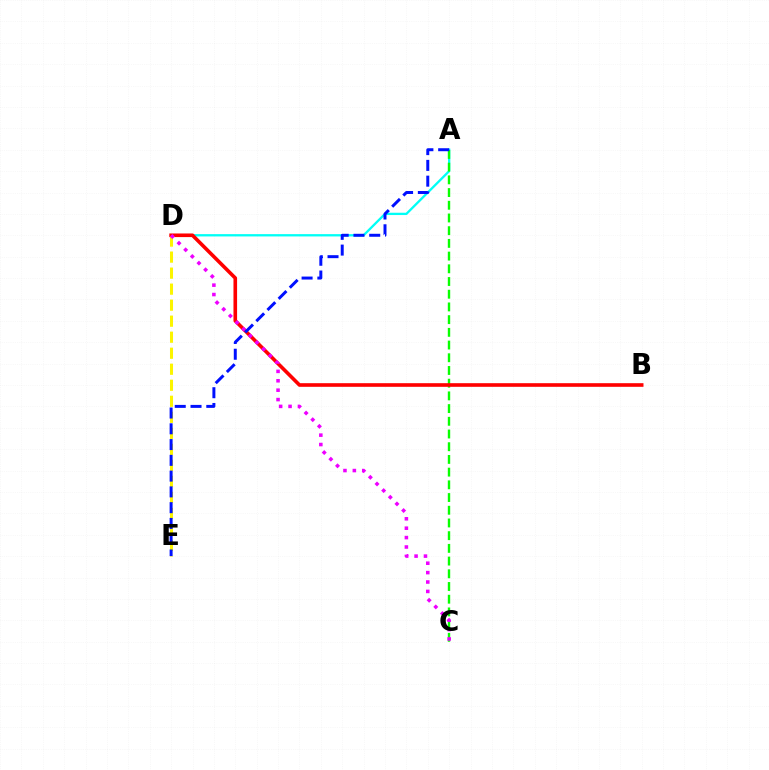{('D', 'E'): [{'color': '#fcf500', 'line_style': 'dashed', 'thickness': 2.18}], ('A', 'D'): [{'color': '#00fff6', 'line_style': 'solid', 'thickness': 1.66}], ('A', 'C'): [{'color': '#08ff00', 'line_style': 'dashed', 'thickness': 1.73}], ('B', 'D'): [{'color': '#ff0000', 'line_style': 'solid', 'thickness': 2.61}], ('C', 'D'): [{'color': '#ee00ff', 'line_style': 'dotted', 'thickness': 2.55}], ('A', 'E'): [{'color': '#0010ff', 'line_style': 'dashed', 'thickness': 2.14}]}